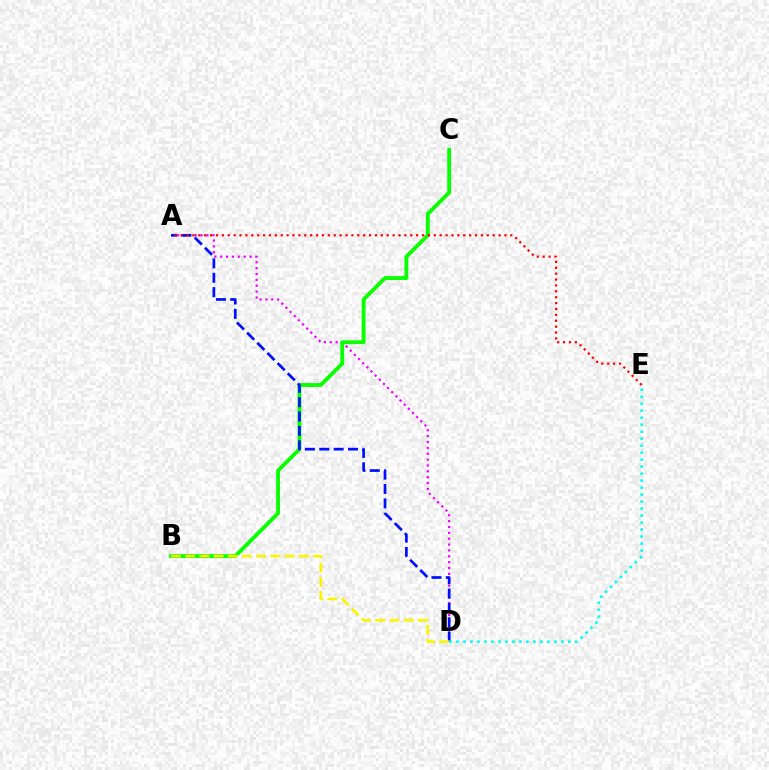{('A', 'D'): [{'color': '#ee00ff', 'line_style': 'dotted', 'thickness': 1.59}, {'color': '#0010ff', 'line_style': 'dashed', 'thickness': 1.95}], ('B', 'C'): [{'color': '#08ff00', 'line_style': 'solid', 'thickness': 2.76}], ('B', 'D'): [{'color': '#fcf500', 'line_style': 'dashed', 'thickness': 1.93}], ('A', 'E'): [{'color': '#ff0000', 'line_style': 'dotted', 'thickness': 1.6}], ('D', 'E'): [{'color': '#00fff6', 'line_style': 'dotted', 'thickness': 1.9}]}